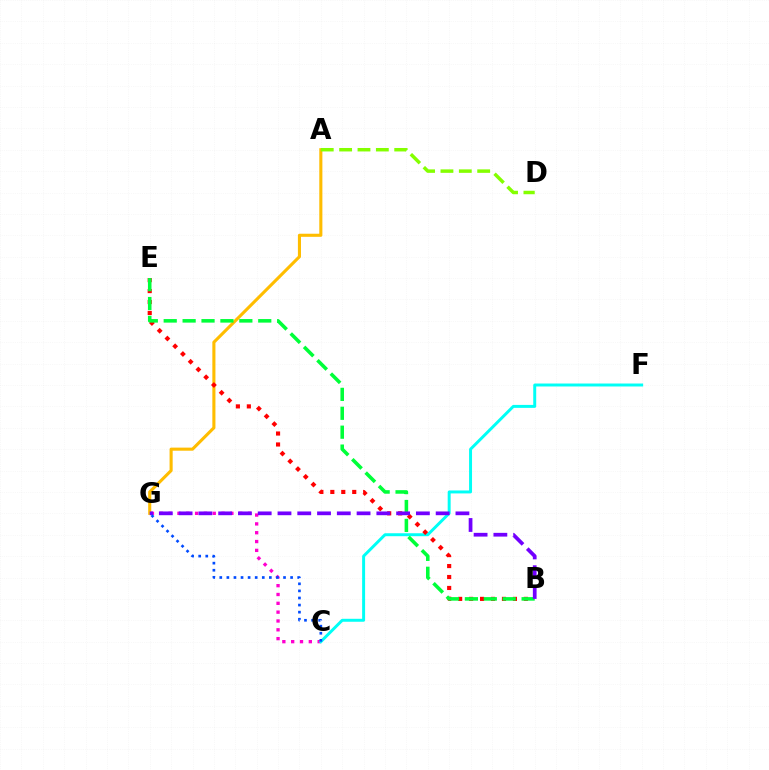{('C', 'G'): [{'color': '#ff00cf', 'line_style': 'dotted', 'thickness': 2.4}, {'color': '#004bff', 'line_style': 'dotted', 'thickness': 1.92}], ('A', 'G'): [{'color': '#ffbd00', 'line_style': 'solid', 'thickness': 2.23}], ('C', 'F'): [{'color': '#00fff6', 'line_style': 'solid', 'thickness': 2.13}], ('B', 'E'): [{'color': '#ff0000', 'line_style': 'dotted', 'thickness': 2.98}, {'color': '#00ff39', 'line_style': 'dashed', 'thickness': 2.57}], ('A', 'D'): [{'color': '#84ff00', 'line_style': 'dashed', 'thickness': 2.49}], ('B', 'G'): [{'color': '#7200ff', 'line_style': 'dashed', 'thickness': 2.69}]}